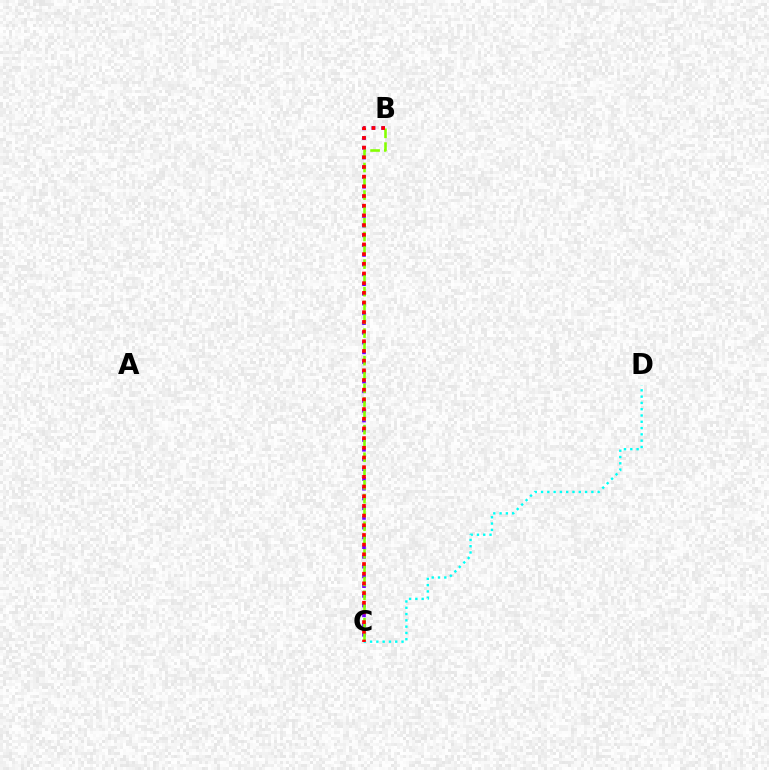{('B', 'C'): [{'color': '#7200ff', 'line_style': 'dotted', 'thickness': 2.65}, {'color': '#84ff00', 'line_style': 'dashed', 'thickness': 1.87}, {'color': '#ff0000', 'line_style': 'dotted', 'thickness': 2.63}], ('C', 'D'): [{'color': '#00fff6', 'line_style': 'dotted', 'thickness': 1.71}]}